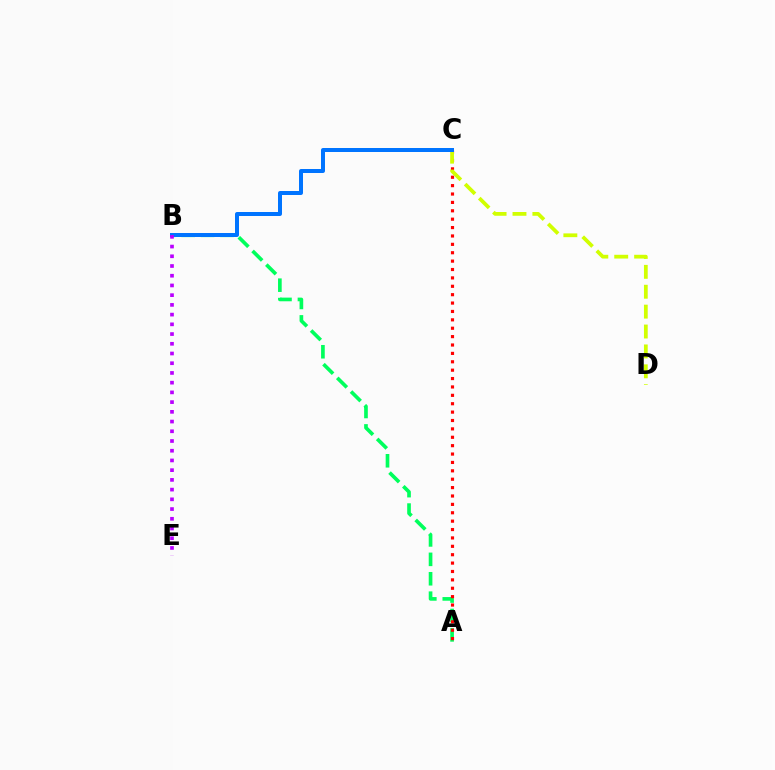{('A', 'B'): [{'color': '#00ff5c', 'line_style': 'dashed', 'thickness': 2.64}], ('A', 'C'): [{'color': '#ff0000', 'line_style': 'dotted', 'thickness': 2.28}], ('C', 'D'): [{'color': '#d1ff00', 'line_style': 'dashed', 'thickness': 2.7}], ('B', 'C'): [{'color': '#0074ff', 'line_style': 'solid', 'thickness': 2.88}], ('B', 'E'): [{'color': '#b900ff', 'line_style': 'dotted', 'thickness': 2.64}]}